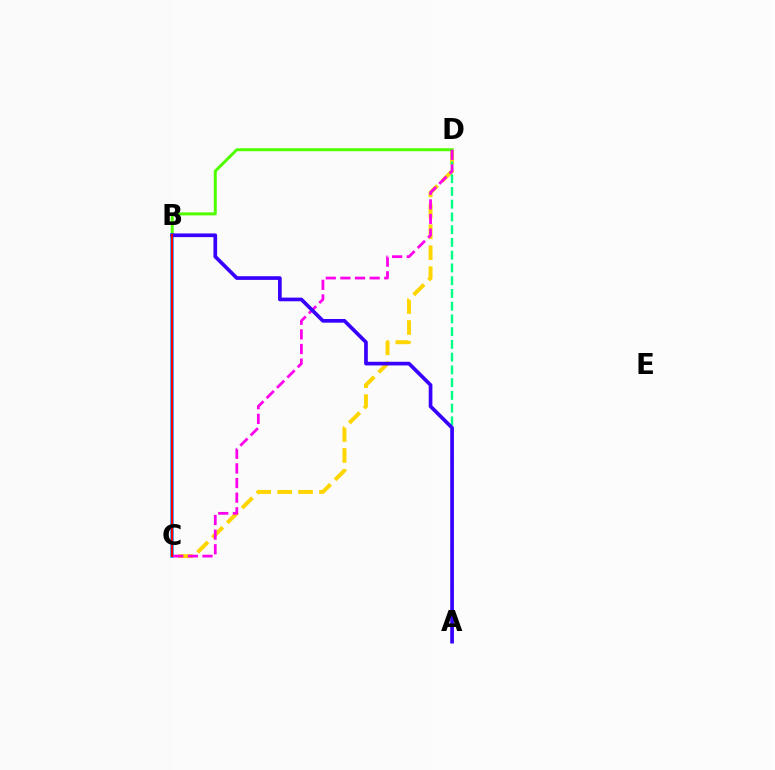{('C', 'D'): [{'color': '#ffd500', 'line_style': 'dashed', 'thickness': 2.84}, {'color': '#ff00ed', 'line_style': 'dashed', 'thickness': 1.99}], ('A', 'D'): [{'color': '#00ff86', 'line_style': 'dashed', 'thickness': 1.73}], ('B', 'D'): [{'color': '#4fff00', 'line_style': 'solid', 'thickness': 2.15}], ('B', 'C'): [{'color': '#009eff', 'line_style': 'solid', 'thickness': 2.54}, {'color': '#ff0000', 'line_style': 'solid', 'thickness': 1.55}], ('A', 'B'): [{'color': '#3700ff', 'line_style': 'solid', 'thickness': 2.65}]}